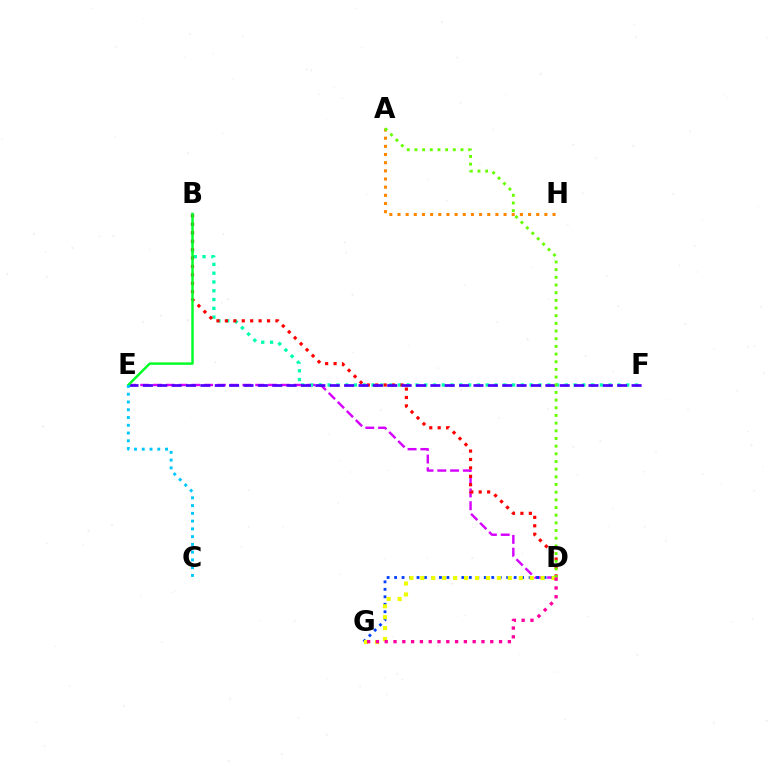{('D', 'E'): [{'color': '#d600ff', 'line_style': 'dashed', 'thickness': 1.74}], ('B', 'F'): [{'color': '#00ffaf', 'line_style': 'dotted', 'thickness': 2.39}], ('B', 'D'): [{'color': '#ff0000', 'line_style': 'dotted', 'thickness': 2.29}], ('E', 'F'): [{'color': '#4f00ff', 'line_style': 'dashed', 'thickness': 1.95}], ('A', 'H'): [{'color': '#ff8800', 'line_style': 'dotted', 'thickness': 2.22}], ('B', 'E'): [{'color': '#00ff27', 'line_style': 'solid', 'thickness': 1.77}], ('D', 'G'): [{'color': '#003fff', 'line_style': 'dotted', 'thickness': 2.03}, {'color': '#eeff00', 'line_style': 'dotted', 'thickness': 2.97}, {'color': '#ff00a0', 'line_style': 'dotted', 'thickness': 2.39}], ('C', 'E'): [{'color': '#00c7ff', 'line_style': 'dotted', 'thickness': 2.11}], ('A', 'D'): [{'color': '#66ff00', 'line_style': 'dotted', 'thickness': 2.08}]}